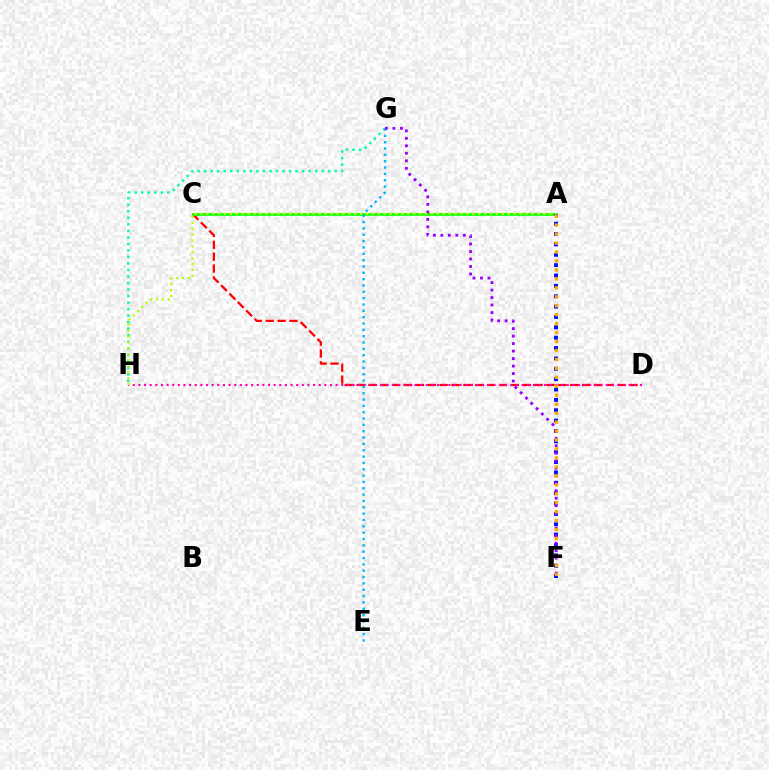{('C', 'D'): [{'color': '#ff0000', 'line_style': 'dashed', 'thickness': 1.61}], ('D', 'H'): [{'color': '#ff00bd', 'line_style': 'dotted', 'thickness': 1.53}], ('A', 'C'): [{'color': '#08ff00', 'line_style': 'solid', 'thickness': 1.9}], ('G', 'H'): [{'color': '#00ff9d', 'line_style': 'dotted', 'thickness': 1.77}], ('E', 'G'): [{'color': '#00b5ff', 'line_style': 'dotted', 'thickness': 1.72}], ('A', 'F'): [{'color': '#0010ff', 'line_style': 'dotted', 'thickness': 2.82}, {'color': '#ffa500', 'line_style': 'dotted', 'thickness': 2.43}], ('F', 'G'): [{'color': '#9b00ff', 'line_style': 'dotted', 'thickness': 2.04}], ('A', 'H'): [{'color': '#b3ff00', 'line_style': 'dotted', 'thickness': 1.61}]}